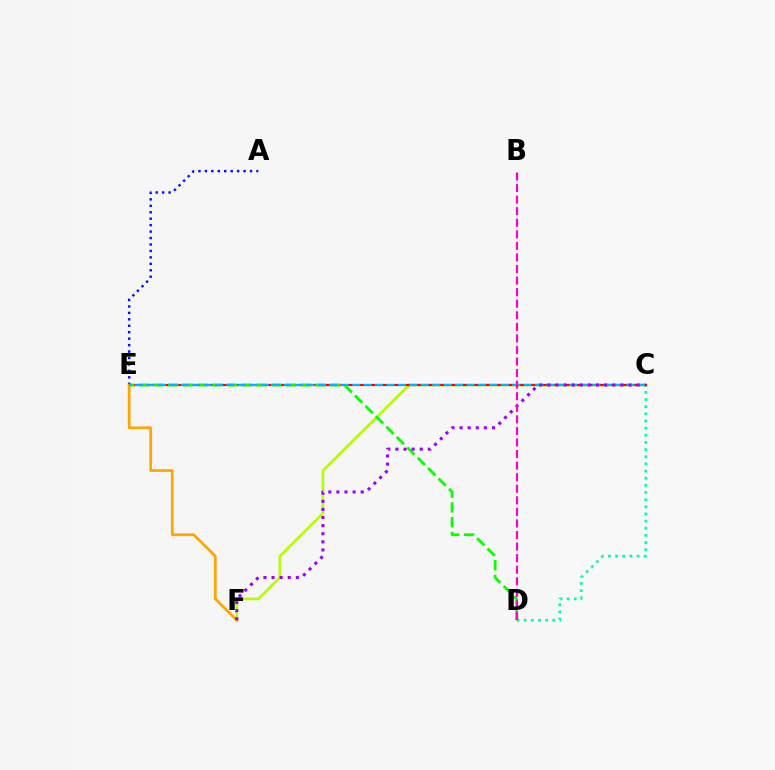{('C', 'F'): [{'color': '#b3ff00', 'line_style': 'solid', 'thickness': 1.88}, {'color': '#9b00ff', 'line_style': 'dotted', 'thickness': 2.2}], ('C', 'D'): [{'color': '#00ff9d', 'line_style': 'dotted', 'thickness': 1.94}], ('C', 'E'): [{'color': '#ff0000', 'line_style': 'solid', 'thickness': 1.55}, {'color': '#00b5ff', 'line_style': 'dashed', 'thickness': 1.55}], ('D', 'E'): [{'color': '#08ff00', 'line_style': 'dashed', 'thickness': 2.0}], ('A', 'E'): [{'color': '#0010ff', 'line_style': 'dotted', 'thickness': 1.75}], ('E', 'F'): [{'color': '#ffa500', 'line_style': 'solid', 'thickness': 1.96}], ('B', 'D'): [{'color': '#ff00bd', 'line_style': 'dashed', 'thickness': 1.57}]}